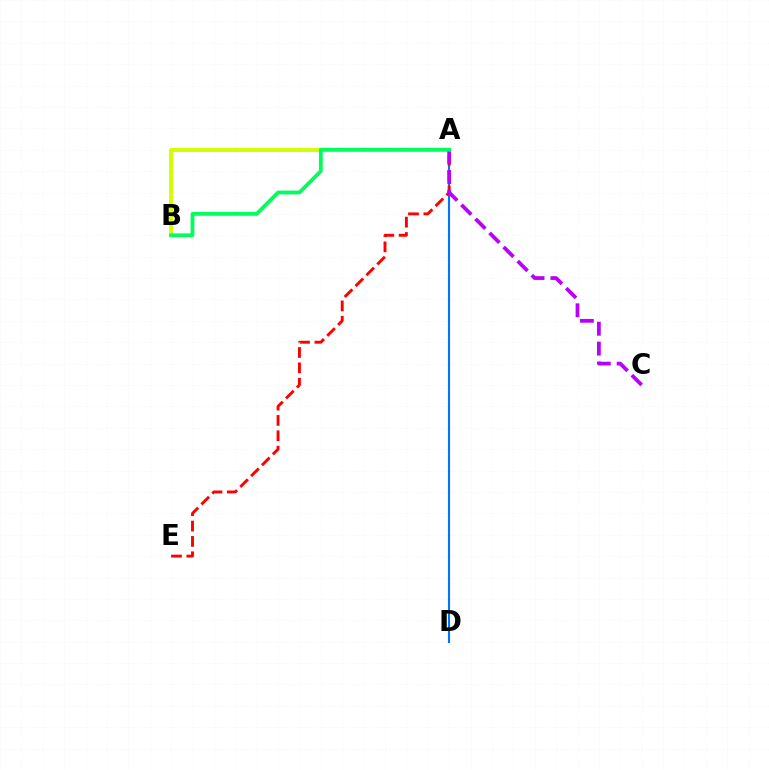{('A', 'D'): [{'color': '#0074ff', 'line_style': 'solid', 'thickness': 1.53}], ('A', 'B'): [{'color': '#d1ff00', 'line_style': 'solid', 'thickness': 2.84}, {'color': '#00ff5c', 'line_style': 'solid', 'thickness': 2.73}], ('A', 'E'): [{'color': '#ff0000', 'line_style': 'dashed', 'thickness': 2.09}], ('A', 'C'): [{'color': '#b900ff', 'line_style': 'dashed', 'thickness': 2.7}]}